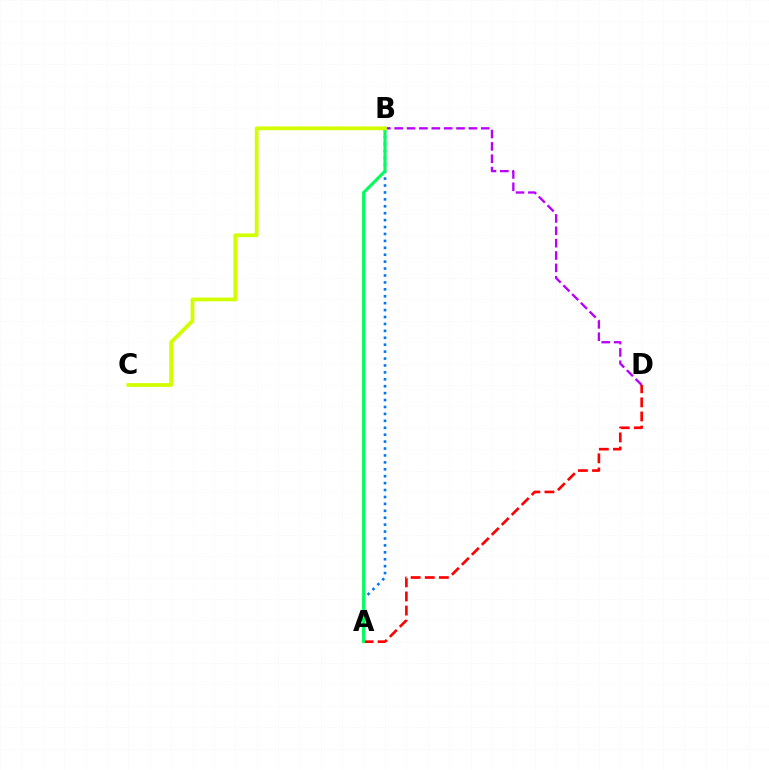{('B', 'D'): [{'color': '#b900ff', 'line_style': 'dashed', 'thickness': 1.68}], ('A', 'B'): [{'color': '#0074ff', 'line_style': 'dotted', 'thickness': 1.88}, {'color': '#00ff5c', 'line_style': 'solid', 'thickness': 2.19}], ('A', 'D'): [{'color': '#ff0000', 'line_style': 'dashed', 'thickness': 1.92}], ('B', 'C'): [{'color': '#d1ff00', 'line_style': 'solid', 'thickness': 2.72}]}